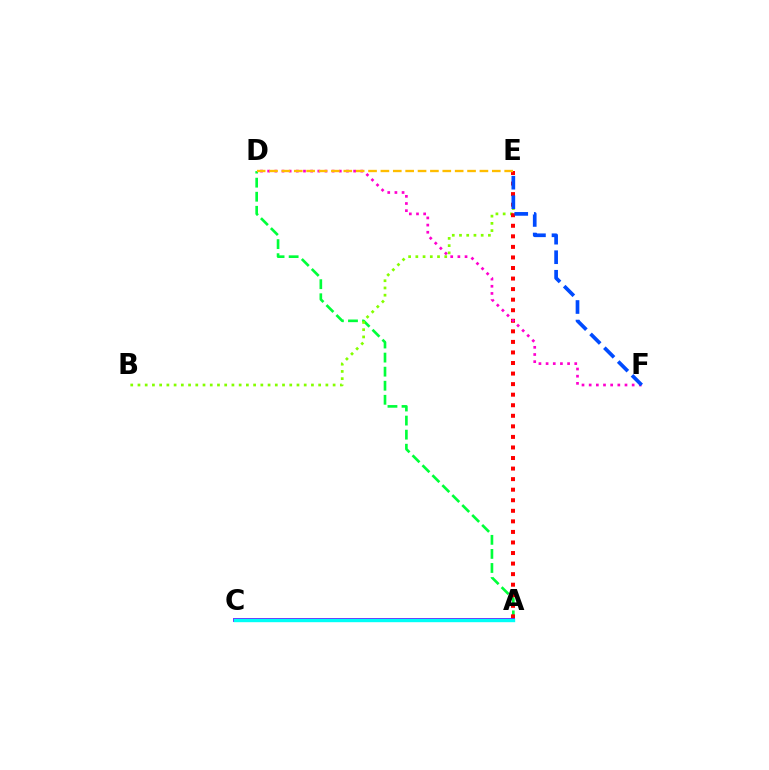{('A', 'D'): [{'color': '#00ff39', 'line_style': 'dashed', 'thickness': 1.91}], ('B', 'E'): [{'color': '#84ff00', 'line_style': 'dotted', 'thickness': 1.96}], ('A', 'E'): [{'color': '#ff0000', 'line_style': 'dotted', 'thickness': 2.87}], ('D', 'F'): [{'color': '#ff00cf', 'line_style': 'dotted', 'thickness': 1.95}], ('E', 'F'): [{'color': '#004bff', 'line_style': 'dashed', 'thickness': 2.66}], ('A', 'C'): [{'color': '#7200ff', 'line_style': 'solid', 'thickness': 2.73}, {'color': '#00fff6', 'line_style': 'solid', 'thickness': 2.44}], ('D', 'E'): [{'color': '#ffbd00', 'line_style': 'dashed', 'thickness': 1.68}]}